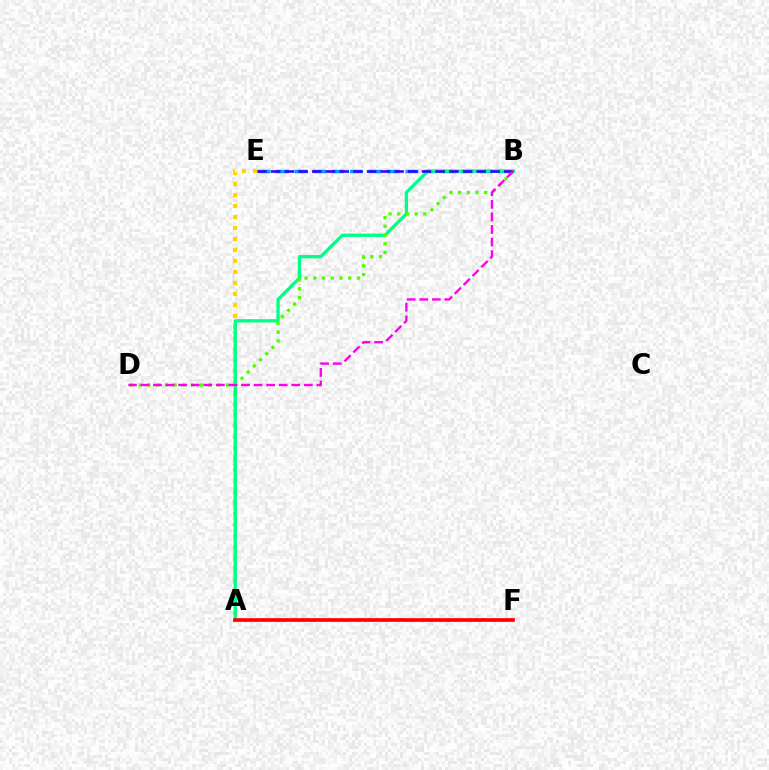{('B', 'E'): [{'color': '#009eff', 'line_style': 'dashed', 'thickness': 2.51}, {'color': '#3700ff', 'line_style': 'dashed', 'thickness': 1.86}], ('A', 'E'): [{'color': '#ffd500', 'line_style': 'dotted', 'thickness': 2.99}], ('A', 'B'): [{'color': '#00ff86', 'line_style': 'solid', 'thickness': 2.37}], ('B', 'D'): [{'color': '#4fff00', 'line_style': 'dotted', 'thickness': 2.37}, {'color': '#ff00ed', 'line_style': 'dashed', 'thickness': 1.71}], ('A', 'F'): [{'color': '#ff0000', 'line_style': 'solid', 'thickness': 2.65}]}